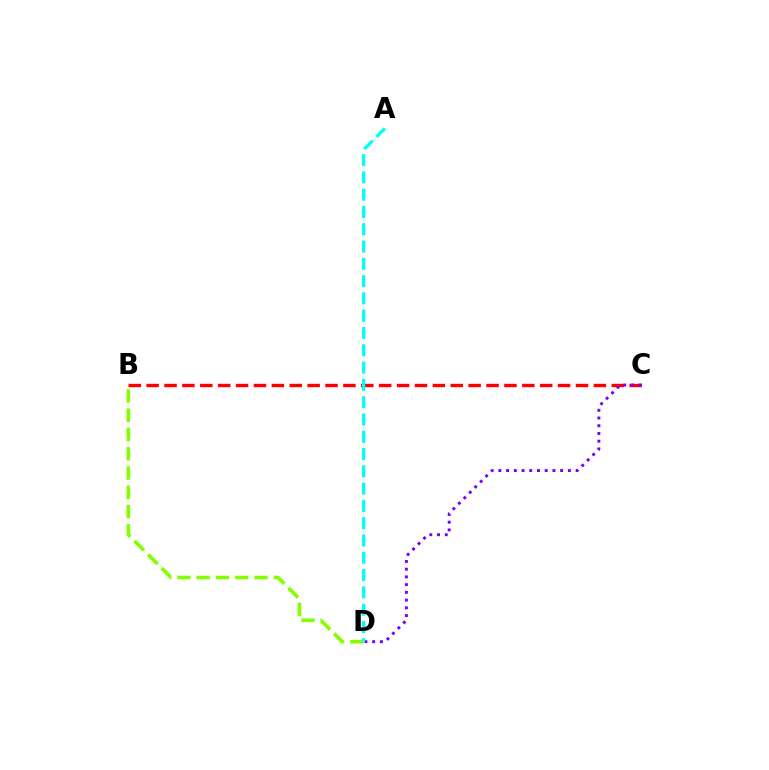{('B', 'C'): [{'color': '#ff0000', 'line_style': 'dashed', 'thickness': 2.43}], ('C', 'D'): [{'color': '#7200ff', 'line_style': 'dotted', 'thickness': 2.1}], ('B', 'D'): [{'color': '#84ff00', 'line_style': 'dashed', 'thickness': 2.62}], ('A', 'D'): [{'color': '#00fff6', 'line_style': 'dashed', 'thickness': 2.35}]}